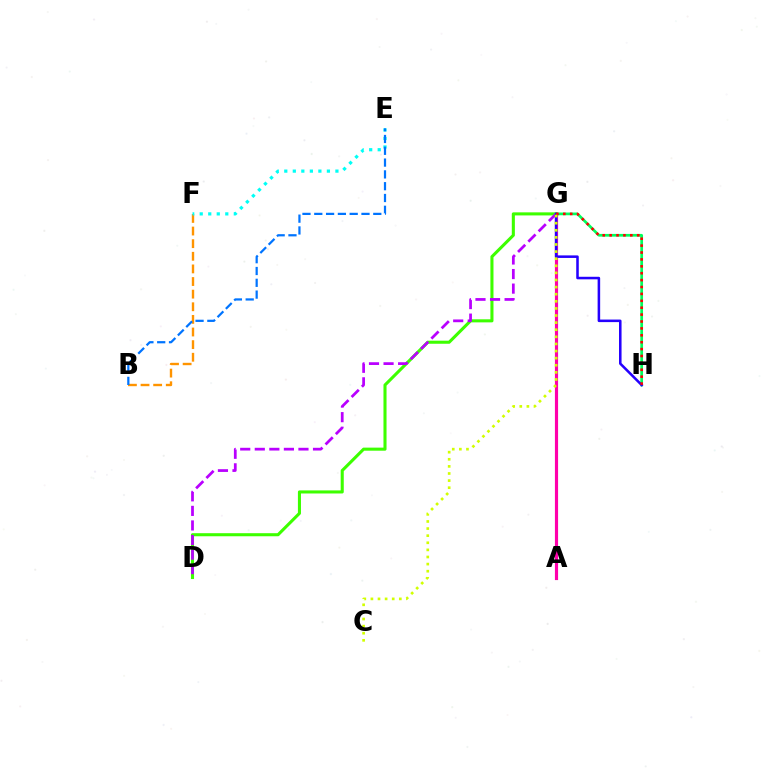{('G', 'H'): [{'color': '#00ff5c', 'line_style': 'solid', 'thickness': 1.96}, {'color': '#2500ff', 'line_style': 'solid', 'thickness': 1.83}, {'color': '#ff0000', 'line_style': 'dotted', 'thickness': 1.87}], ('B', 'F'): [{'color': '#ff9400', 'line_style': 'dashed', 'thickness': 1.71}], ('E', 'F'): [{'color': '#00fff6', 'line_style': 'dotted', 'thickness': 2.32}], ('A', 'G'): [{'color': '#ff00ac', 'line_style': 'solid', 'thickness': 2.28}], ('D', 'G'): [{'color': '#3dff00', 'line_style': 'solid', 'thickness': 2.21}, {'color': '#b900ff', 'line_style': 'dashed', 'thickness': 1.98}], ('B', 'E'): [{'color': '#0074ff', 'line_style': 'dashed', 'thickness': 1.6}], ('C', 'G'): [{'color': '#d1ff00', 'line_style': 'dotted', 'thickness': 1.93}]}